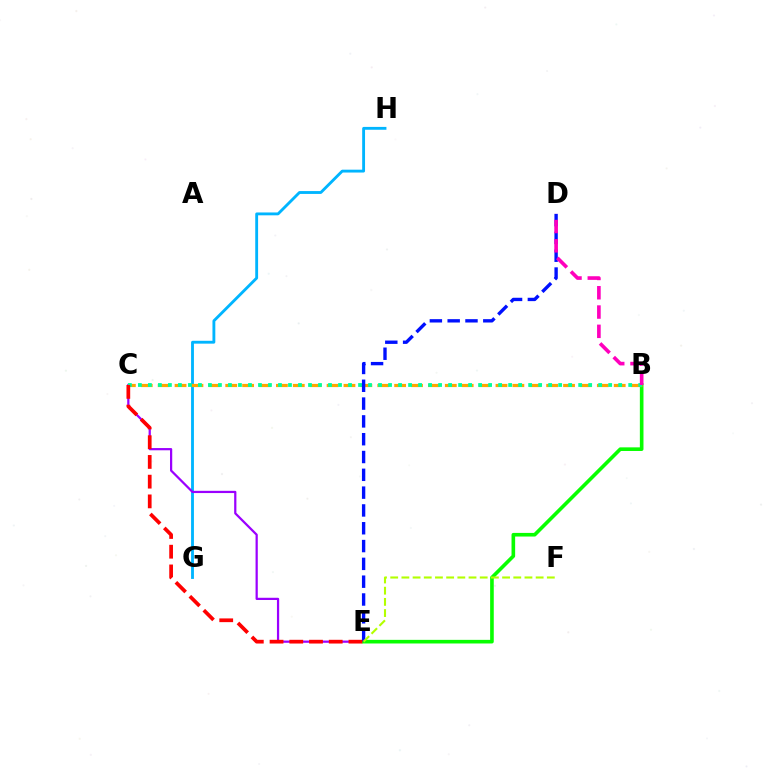{('G', 'H'): [{'color': '#00b5ff', 'line_style': 'solid', 'thickness': 2.06}], ('C', 'E'): [{'color': '#9b00ff', 'line_style': 'solid', 'thickness': 1.61}, {'color': '#ff0000', 'line_style': 'dashed', 'thickness': 2.68}], ('B', 'E'): [{'color': '#08ff00', 'line_style': 'solid', 'thickness': 2.61}], ('B', 'C'): [{'color': '#ffa500', 'line_style': 'dashed', 'thickness': 2.29}, {'color': '#00ff9d', 'line_style': 'dotted', 'thickness': 2.72}], ('D', 'E'): [{'color': '#0010ff', 'line_style': 'dashed', 'thickness': 2.42}], ('B', 'D'): [{'color': '#ff00bd', 'line_style': 'dashed', 'thickness': 2.62}], ('E', 'F'): [{'color': '#b3ff00', 'line_style': 'dashed', 'thickness': 1.52}]}